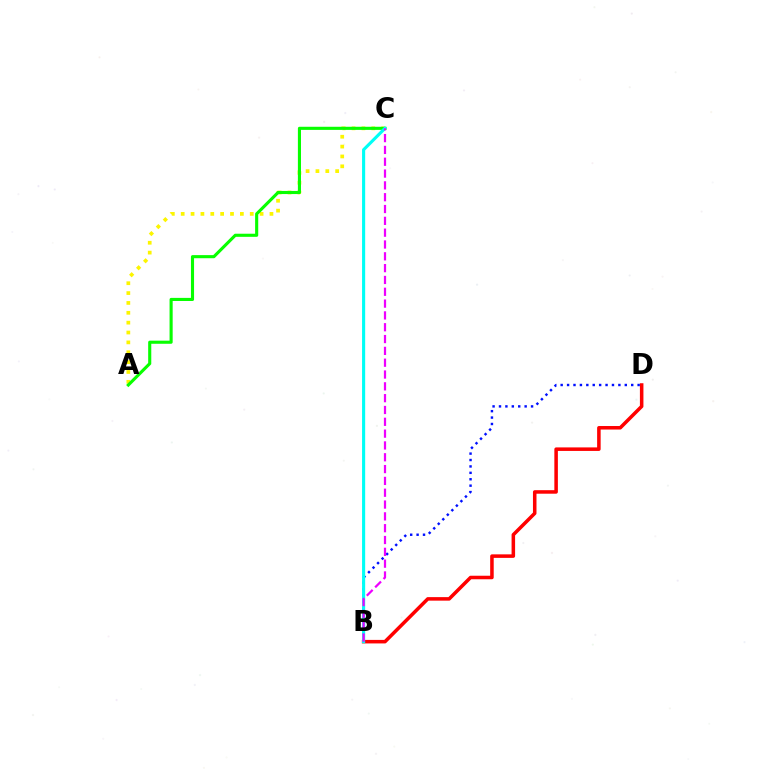{('B', 'D'): [{'color': '#ff0000', 'line_style': 'solid', 'thickness': 2.54}, {'color': '#0010ff', 'line_style': 'dotted', 'thickness': 1.74}], ('A', 'C'): [{'color': '#fcf500', 'line_style': 'dotted', 'thickness': 2.68}, {'color': '#08ff00', 'line_style': 'solid', 'thickness': 2.24}], ('B', 'C'): [{'color': '#00fff6', 'line_style': 'solid', 'thickness': 2.24}, {'color': '#ee00ff', 'line_style': 'dashed', 'thickness': 1.61}]}